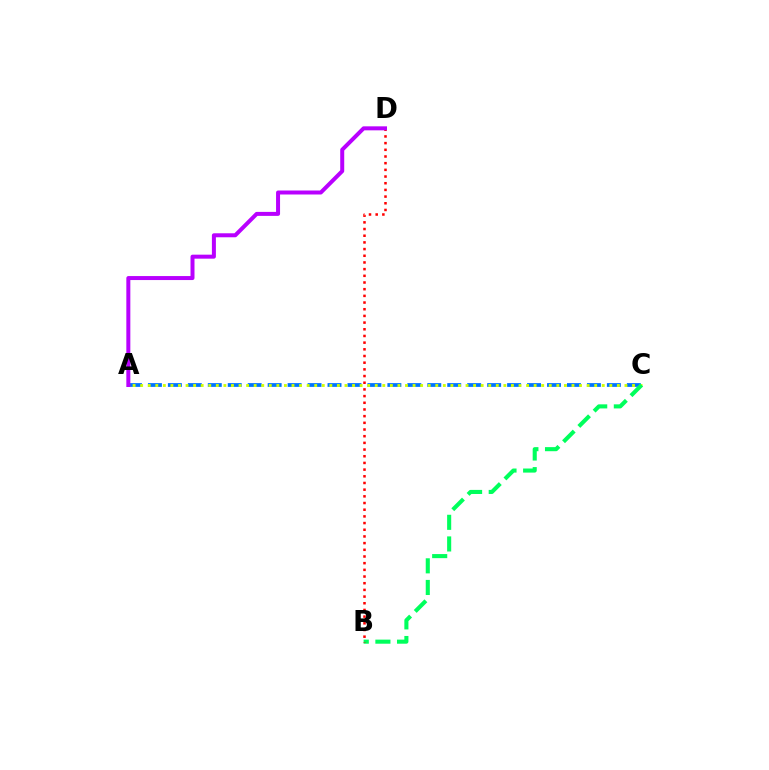{('A', 'C'): [{'color': '#0074ff', 'line_style': 'dashed', 'thickness': 2.71}, {'color': '#d1ff00', 'line_style': 'dotted', 'thickness': 2.06}], ('B', 'C'): [{'color': '#00ff5c', 'line_style': 'dashed', 'thickness': 2.94}], ('B', 'D'): [{'color': '#ff0000', 'line_style': 'dotted', 'thickness': 1.82}], ('A', 'D'): [{'color': '#b900ff', 'line_style': 'solid', 'thickness': 2.88}]}